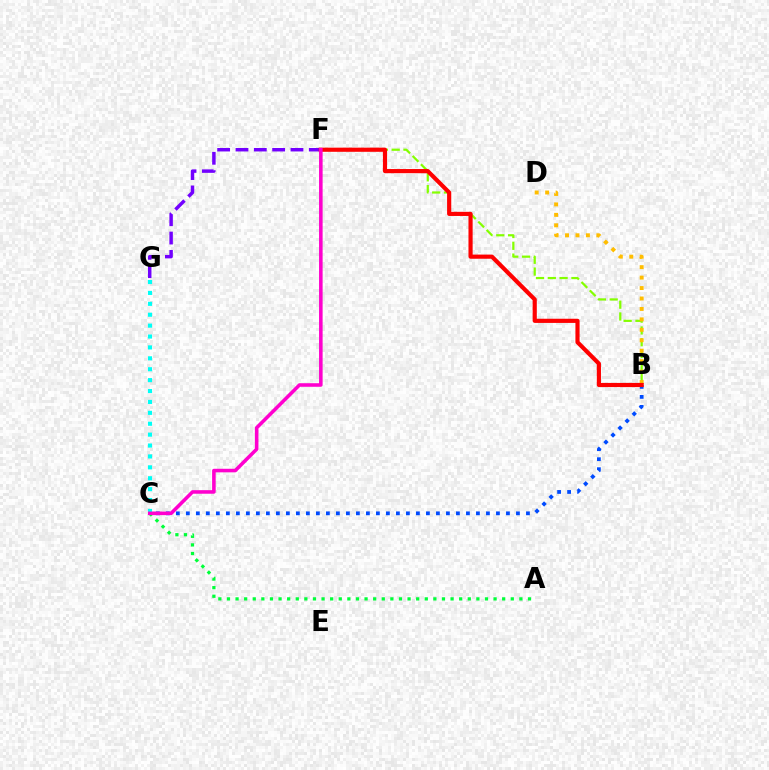{('B', 'F'): [{'color': '#84ff00', 'line_style': 'dashed', 'thickness': 1.6}, {'color': '#ff0000', 'line_style': 'solid', 'thickness': 2.99}], ('A', 'C'): [{'color': '#00ff39', 'line_style': 'dotted', 'thickness': 2.34}], ('F', 'G'): [{'color': '#7200ff', 'line_style': 'dashed', 'thickness': 2.49}], ('B', 'D'): [{'color': '#ffbd00', 'line_style': 'dotted', 'thickness': 2.84}], ('B', 'C'): [{'color': '#004bff', 'line_style': 'dotted', 'thickness': 2.72}], ('C', 'G'): [{'color': '#00fff6', 'line_style': 'dotted', 'thickness': 2.96}], ('C', 'F'): [{'color': '#ff00cf', 'line_style': 'solid', 'thickness': 2.57}]}